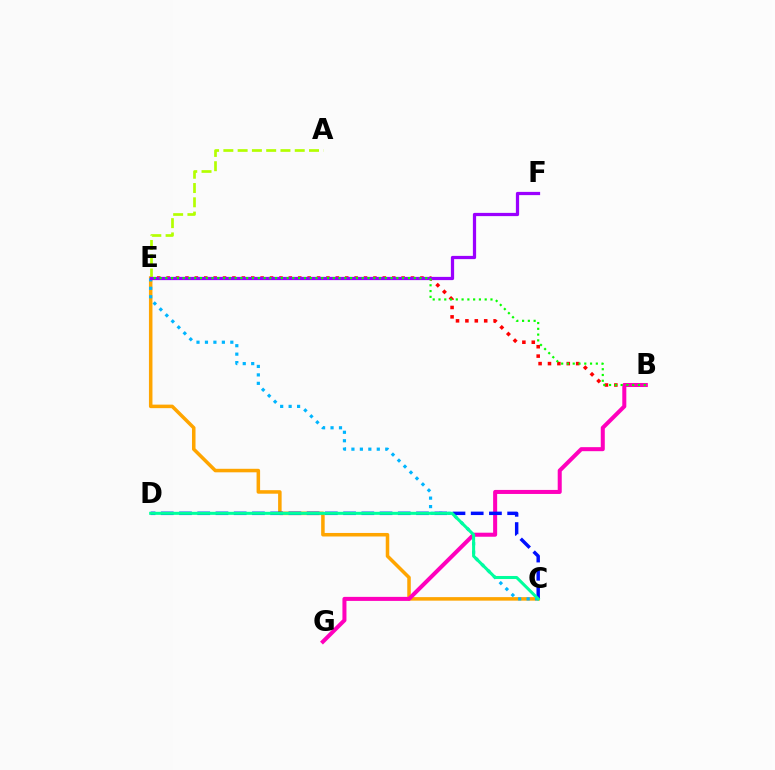{('B', 'E'): [{'color': '#ff0000', 'line_style': 'dotted', 'thickness': 2.55}, {'color': '#08ff00', 'line_style': 'dotted', 'thickness': 1.57}], ('C', 'E'): [{'color': '#ffa500', 'line_style': 'solid', 'thickness': 2.54}, {'color': '#00b5ff', 'line_style': 'dotted', 'thickness': 2.3}], ('A', 'E'): [{'color': '#b3ff00', 'line_style': 'dashed', 'thickness': 1.94}], ('B', 'G'): [{'color': '#ff00bd', 'line_style': 'solid', 'thickness': 2.9}], ('C', 'D'): [{'color': '#0010ff', 'line_style': 'dashed', 'thickness': 2.48}, {'color': '#00ff9d', 'line_style': 'solid', 'thickness': 2.19}], ('E', 'F'): [{'color': '#9b00ff', 'line_style': 'solid', 'thickness': 2.33}]}